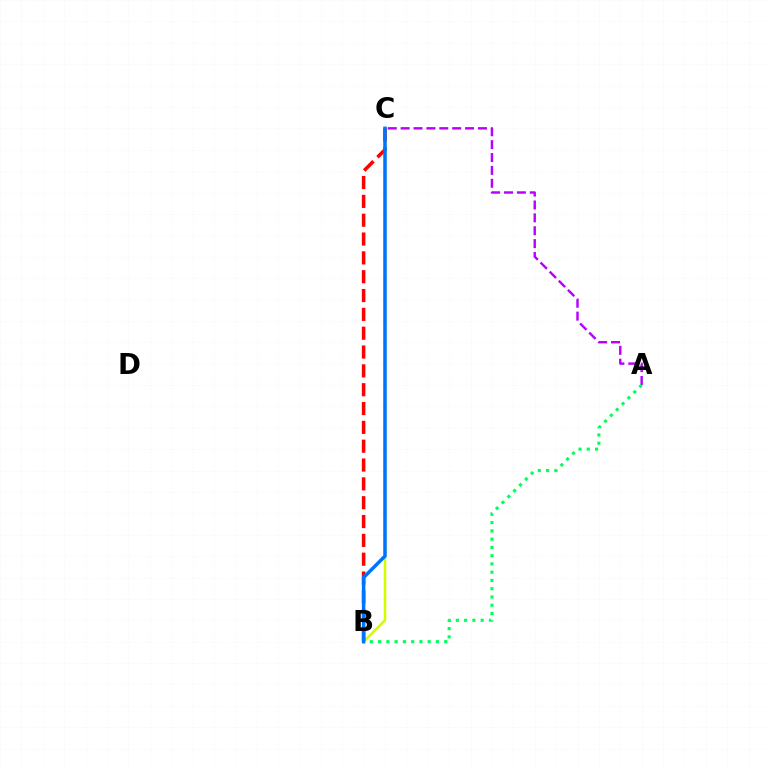{('B', 'C'): [{'color': '#d1ff00', 'line_style': 'solid', 'thickness': 1.84}, {'color': '#ff0000', 'line_style': 'dashed', 'thickness': 2.56}, {'color': '#0074ff', 'line_style': 'solid', 'thickness': 2.52}], ('A', 'C'): [{'color': '#b900ff', 'line_style': 'dashed', 'thickness': 1.75}], ('A', 'B'): [{'color': '#00ff5c', 'line_style': 'dotted', 'thickness': 2.25}]}